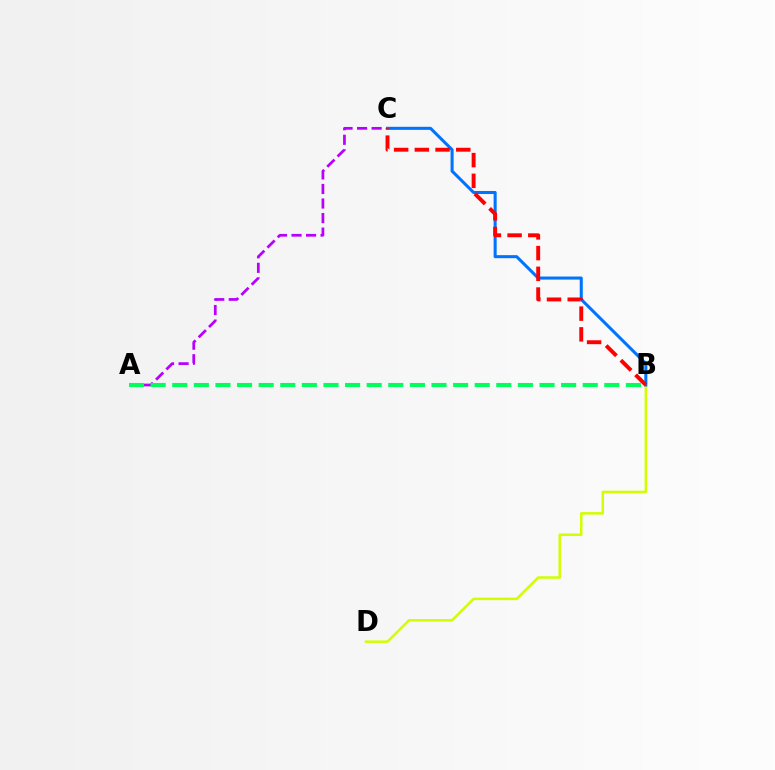{('B', 'D'): [{'color': '#d1ff00', 'line_style': 'solid', 'thickness': 1.81}], ('A', 'C'): [{'color': '#b900ff', 'line_style': 'dashed', 'thickness': 1.98}], ('B', 'C'): [{'color': '#0074ff', 'line_style': 'solid', 'thickness': 2.19}, {'color': '#ff0000', 'line_style': 'dashed', 'thickness': 2.81}], ('A', 'B'): [{'color': '#00ff5c', 'line_style': 'dashed', 'thickness': 2.93}]}